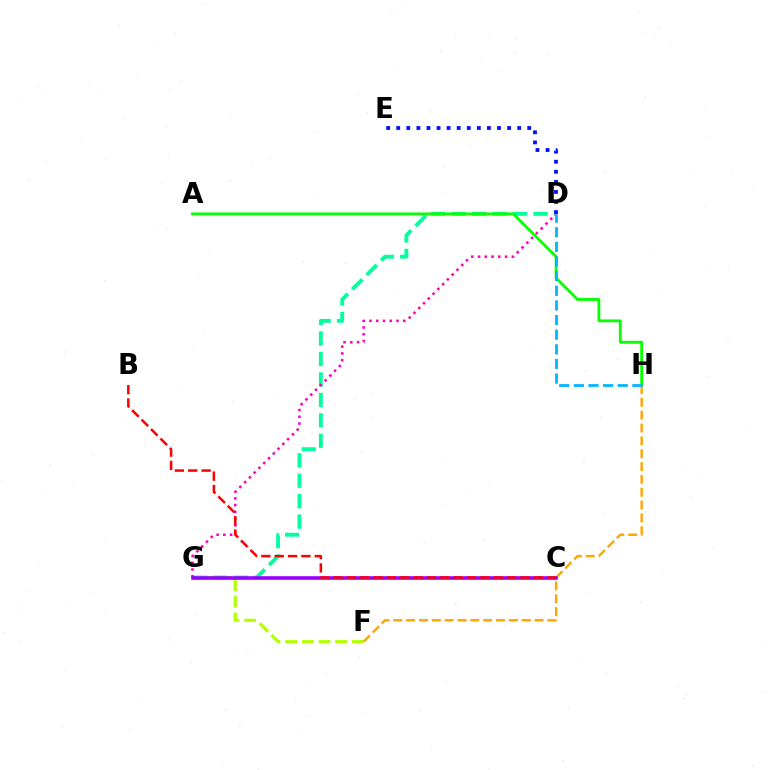{('F', 'G'): [{'color': '#b3ff00', 'line_style': 'dashed', 'thickness': 2.26}], ('D', 'G'): [{'color': '#00ff9d', 'line_style': 'dashed', 'thickness': 2.78}, {'color': '#ff00bd', 'line_style': 'dotted', 'thickness': 1.84}], ('D', 'E'): [{'color': '#0010ff', 'line_style': 'dotted', 'thickness': 2.74}], ('F', 'H'): [{'color': '#ffa500', 'line_style': 'dashed', 'thickness': 1.75}], ('C', 'G'): [{'color': '#9b00ff', 'line_style': 'solid', 'thickness': 2.59}], ('B', 'C'): [{'color': '#ff0000', 'line_style': 'dashed', 'thickness': 1.81}], ('A', 'H'): [{'color': '#08ff00', 'line_style': 'solid', 'thickness': 2.03}], ('D', 'H'): [{'color': '#00b5ff', 'line_style': 'dashed', 'thickness': 1.99}]}